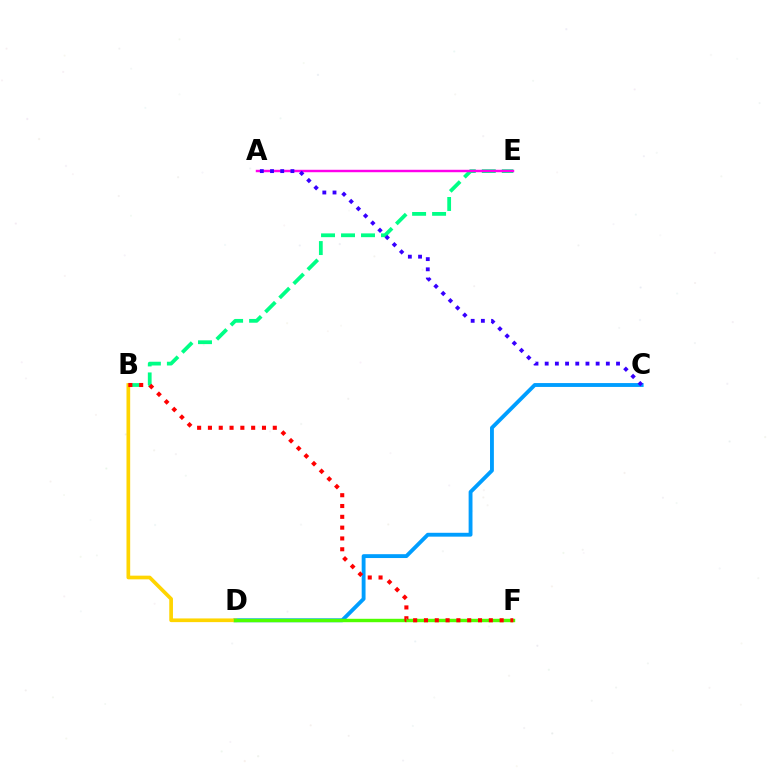{('B', 'E'): [{'color': '#00ff86', 'line_style': 'dashed', 'thickness': 2.72}], ('C', 'D'): [{'color': '#009eff', 'line_style': 'solid', 'thickness': 2.78}], ('A', 'E'): [{'color': '#ff00ed', 'line_style': 'solid', 'thickness': 1.76}], ('B', 'D'): [{'color': '#ffd500', 'line_style': 'solid', 'thickness': 2.66}], ('D', 'F'): [{'color': '#4fff00', 'line_style': 'solid', 'thickness': 2.46}], ('B', 'F'): [{'color': '#ff0000', 'line_style': 'dotted', 'thickness': 2.94}], ('A', 'C'): [{'color': '#3700ff', 'line_style': 'dotted', 'thickness': 2.77}]}